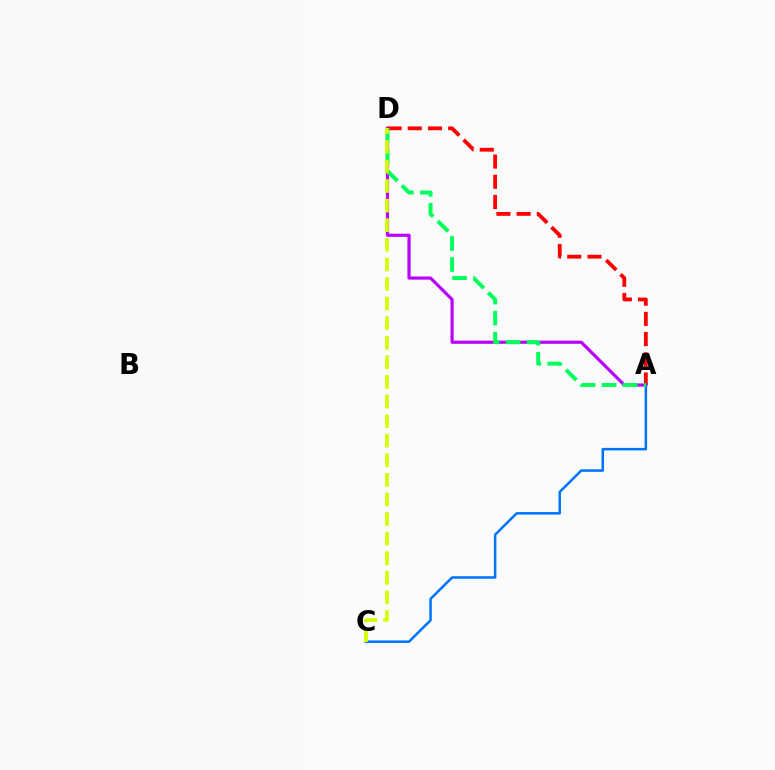{('A', 'D'): [{'color': '#b900ff', 'line_style': 'solid', 'thickness': 2.28}, {'color': '#ff0000', 'line_style': 'dashed', 'thickness': 2.75}, {'color': '#00ff5c', 'line_style': 'dashed', 'thickness': 2.86}], ('A', 'C'): [{'color': '#0074ff', 'line_style': 'solid', 'thickness': 1.82}], ('C', 'D'): [{'color': '#d1ff00', 'line_style': 'dashed', 'thickness': 2.66}]}